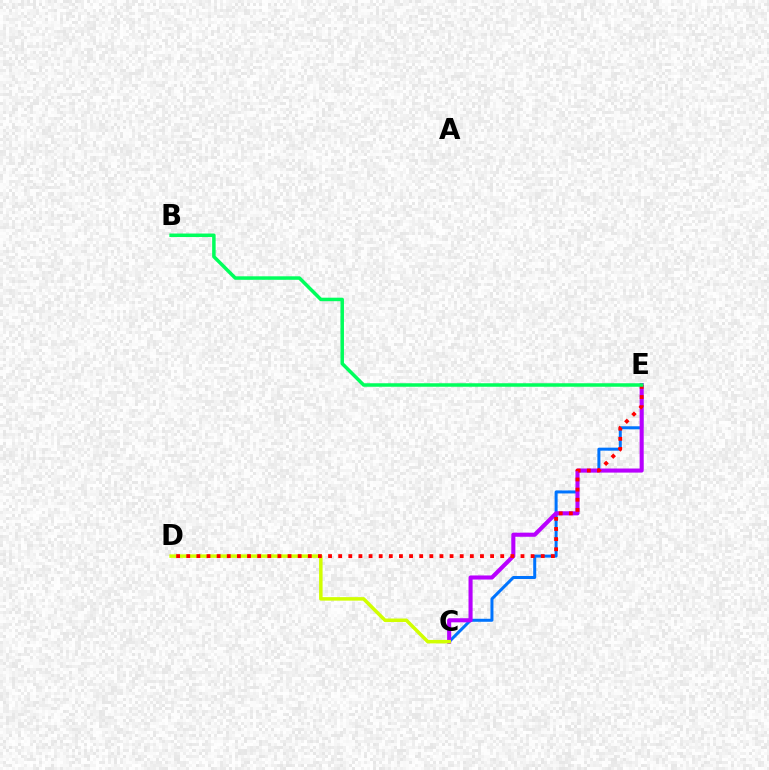{('C', 'E'): [{'color': '#0074ff', 'line_style': 'solid', 'thickness': 2.16}, {'color': '#b900ff', 'line_style': 'solid', 'thickness': 2.94}], ('C', 'D'): [{'color': '#d1ff00', 'line_style': 'solid', 'thickness': 2.52}], ('D', 'E'): [{'color': '#ff0000', 'line_style': 'dotted', 'thickness': 2.75}], ('B', 'E'): [{'color': '#00ff5c', 'line_style': 'solid', 'thickness': 2.52}]}